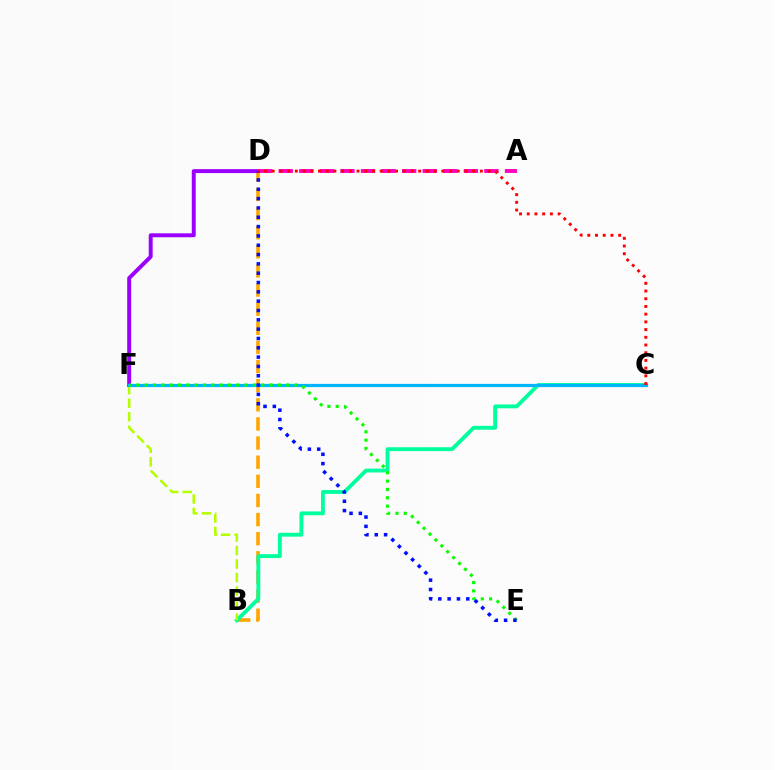{('B', 'D'): [{'color': '#ffa500', 'line_style': 'dashed', 'thickness': 2.6}], ('B', 'C'): [{'color': '#00ff9d', 'line_style': 'solid', 'thickness': 2.77}], ('B', 'F'): [{'color': '#b3ff00', 'line_style': 'dashed', 'thickness': 1.84}], ('D', 'F'): [{'color': '#9b00ff', 'line_style': 'solid', 'thickness': 2.83}], ('C', 'F'): [{'color': '#00b5ff', 'line_style': 'solid', 'thickness': 2.32}], ('E', 'F'): [{'color': '#08ff00', 'line_style': 'dotted', 'thickness': 2.26}], ('A', 'D'): [{'color': '#ff00bd', 'line_style': 'dashed', 'thickness': 2.79}], ('D', 'E'): [{'color': '#0010ff', 'line_style': 'dotted', 'thickness': 2.53}], ('C', 'D'): [{'color': '#ff0000', 'line_style': 'dotted', 'thickness': 2.09}]}